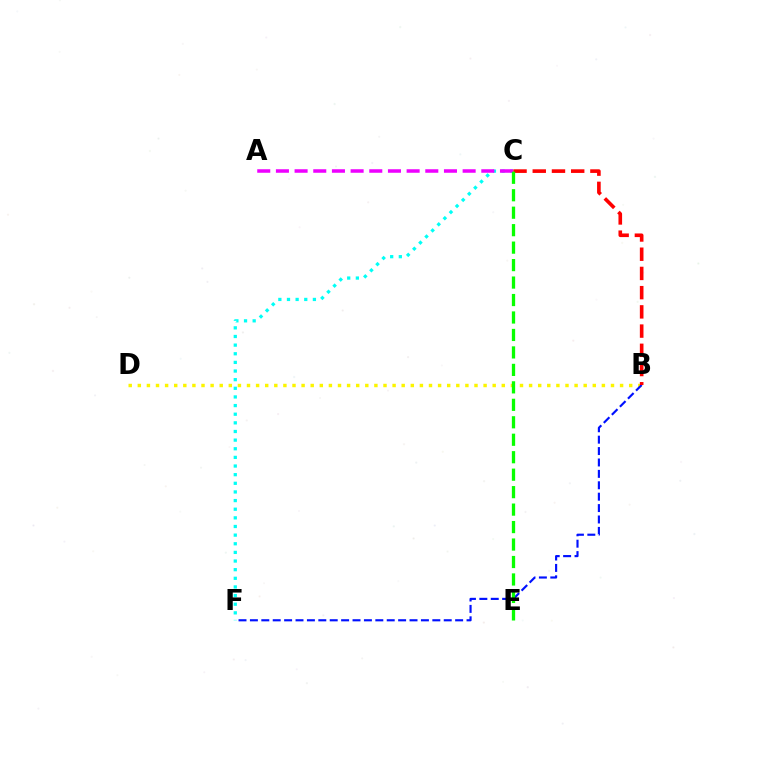{('C', 'F'): [{'color': '#00fff6', 'line_style': 'dotted', 'thickness': 2.35}], ('B', 'D'): [{'color': '#fcf500', 'line_style': 'dotted', 'thickness': 2.47}], ('B', 'F'): [{'color': '#0010ff', 'line_style': 'dashed', 'thickness': 1.55}], ('A', 'C'): [{'color': '#ee00ff', 'line_style': 'dashed', 'thickness': 2.54}], ('B', 'C'): [{'color': '#ff0000', 'line_style': 'dashed', 'thickness': 2.61}], ('C', 'E'): [{'color': '#08ff00', 'line_style': 'dashed', 'thickness': 2.37}]}